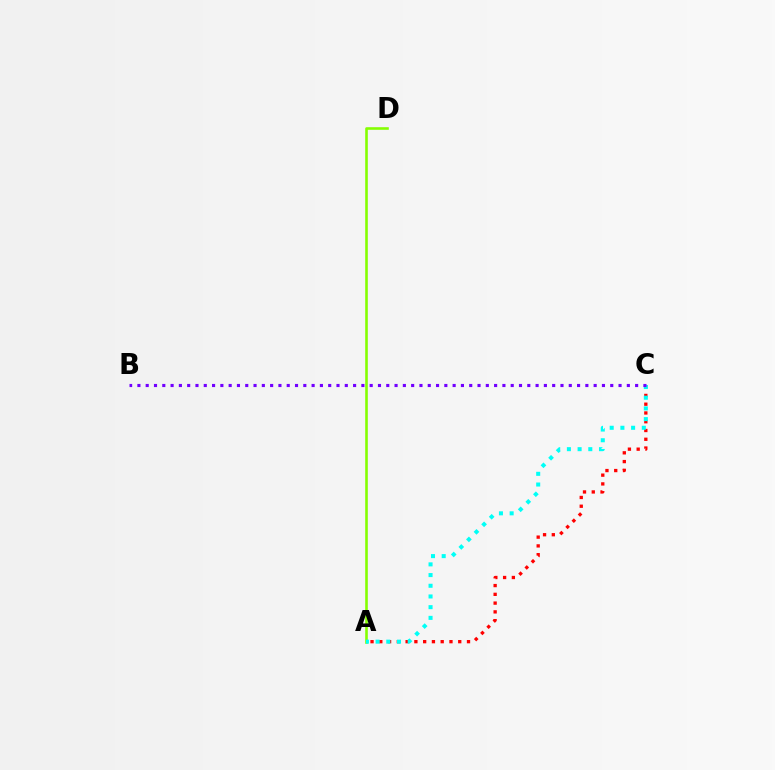{('A', 'C'): [{'color': '#ff0000', 'line_style': 'dotted', 'thickness': 2.38}, {'color': '#00fff6', 'line_style': 'dotted', 'thickness': 2.91}], ('A', 'D'): [{'color': '#84ff00', 'line_style': 'solid', 'thickness': 1.87}], ('B', 'C'): [{'color': '#7200ff', 'line_style': 'dotted', 'thickness': 2.25}]}